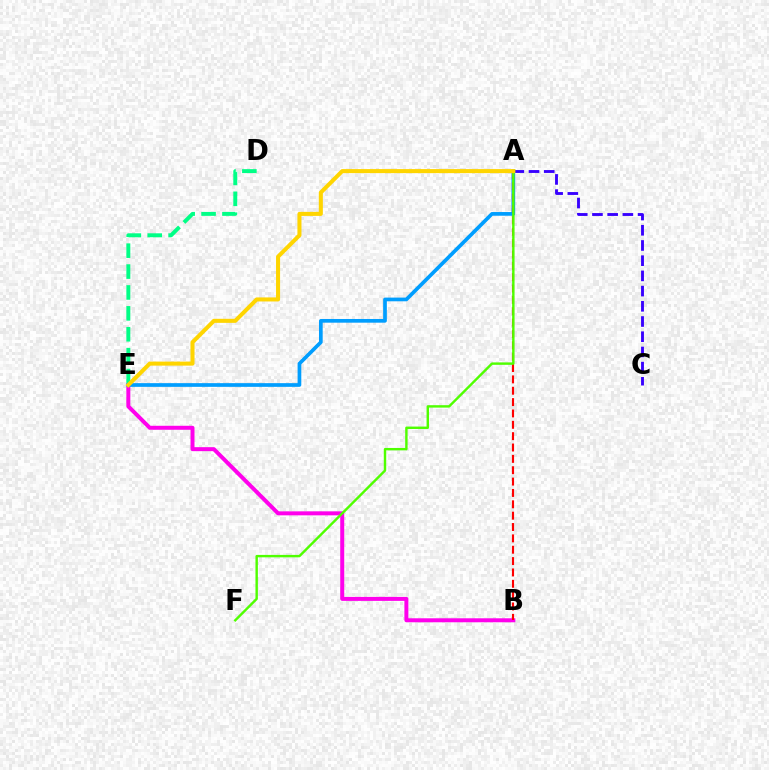{('B', 'E'): [{'color': '#ff00ed', 'line_style': 'solid', 'thickness': 2.87}], ('A', 'E'): [{'color': '#009eff', 'line_style': 'solid', 'thickness': 2.66}, {'color': '#ffd500', 'line_style': 'solid', 'thickness': 2.91}], ('A', 'C'): [{'color': '#3700ff', 'line_style': 'dashed', 'thickness': 2.07}], ('A', 'B'): [{'color': '#ff0000', 'line_style': 'dashed', 'thickness': 1.54}], ('D', 'E'): [{'color': '#00ff86', 'line_style': 'dashed', 'thickness': 2.84}], ('A', 'F'): [{'color': '#4fff00', 'line_style': 'solid', 'thickness': 1.74}]}